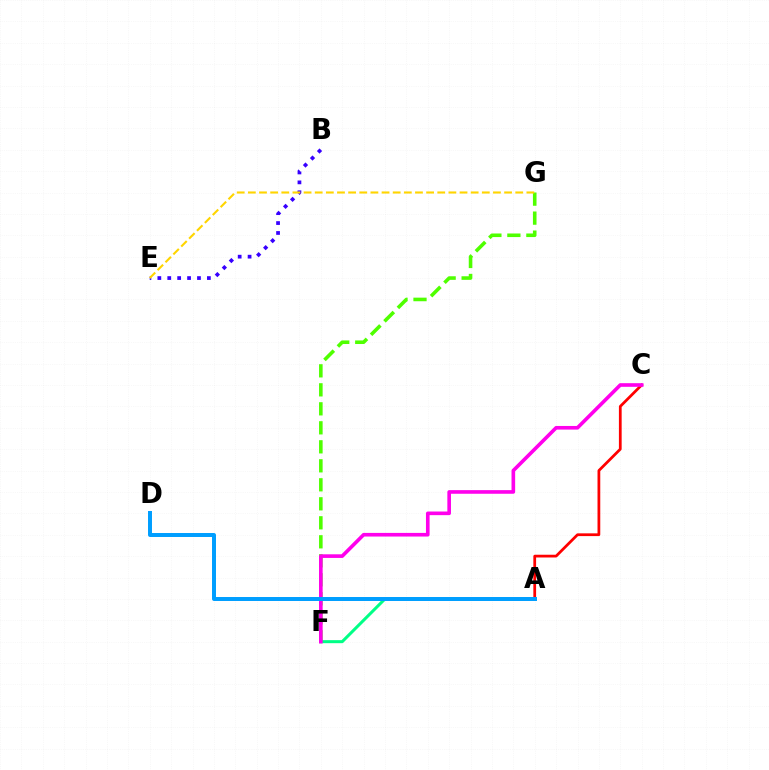{('A', 'C'): [{'color': '#ff0000', 'line_style': 'solid', 'thickness': 1.98}], ('F', 'G'): [{'color': '#4fff00', 'line_style': 'dashed', 'thickness': 2.58}], ('B', 'E'): [{'color': '#3700ff', 'line_style': 'dotted', 'thickness': 2.69}], ('A', 'F'): [{'color': '#00ff86', 'line_style': 'solid', 'thickness': 2.18}], ('C', 'F'): [{'color': '#ff00ed', 'line_style': 'solid', 'thickness': 2.62}], ('A', 'D'): [{'color': '#009eff', 'line_style': 'solid', 'thickness': 2.87}], ('E', 'G'): [{'color': '#ffd500', 'line_style': 'dashed', 'thickness': 1.51}]}